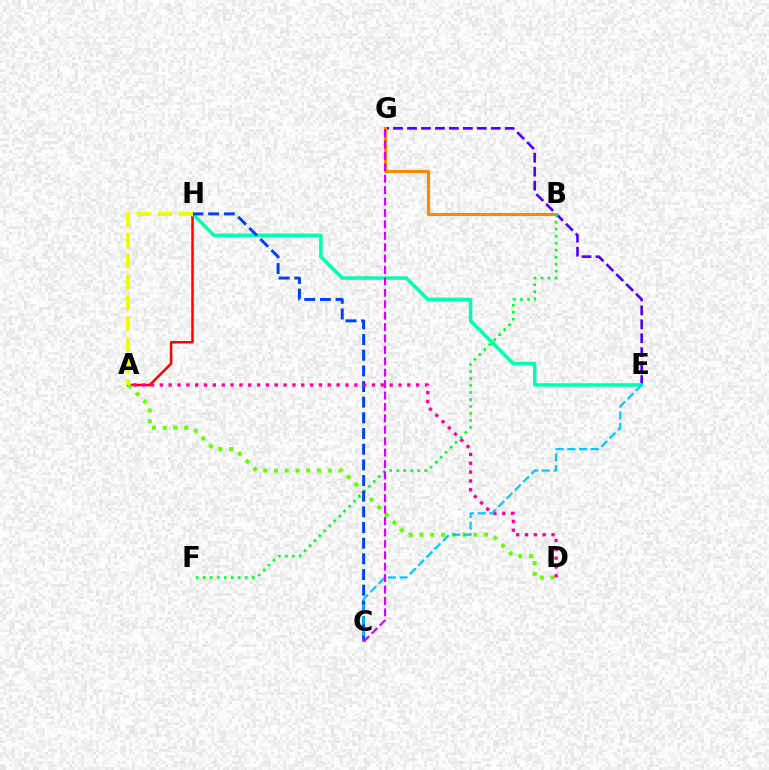{('A', 'H'): [{'color': '#ff0000', 'line_style': 'solid', 'thickness': 1.8}, {'color': '#eeff00', 'line_style': 'dashed', 'thickness': 2.84}], ('E', 'G'): [{'color': '#4f00ff', 'line_style': 'dashed', 'thickness': 1.9}], ('B', 'G'): [{'color': '#ff8800', 'line_style': 'solid', 'thickness': 2.22}], ('A', 'D'): [{'color': '#66ff00', 'line_style': 'dotted', 'thickness': 2.92}, {'color': '#ff00a0', 'line_style': 'dotted', 'thickness': 2.4}], ('E', 'H'): [{'color': '#00ffaf', 'line_style': 'solid', 'thickness': 2.52}], ('B', 'F'): [{'color': '#00ff27', 'line_style': 'dotted', 'thickness': 1.9}], ('C', 'H'): [{'color': '#003fff', 'line_style': 'dashed', 'thickness': 2.13}], ('C', 'E'): [{'color': '#00c7ff', 'line_style': 'dashed', 'thickness': 1.59}], ('C', 'G'): [{'color': '#d600ff', 'line_style': 'dashed', 'thickness': 1.55}]}